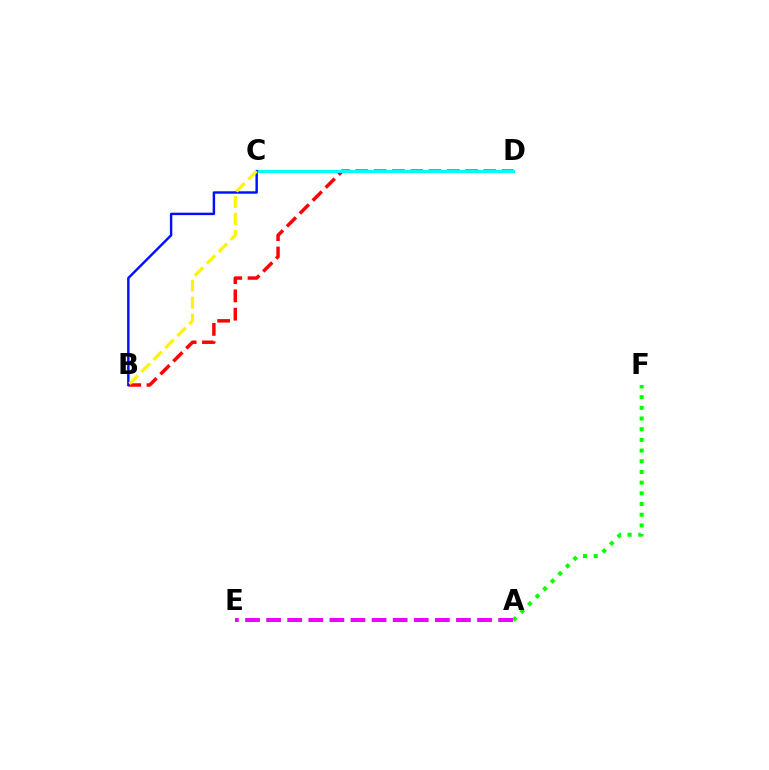{('B', 'D'): [{'color': '#ff0000', 'line_style': 'dashed', 'thickness': 2.48}], ('C', 'D'): [{'color': '#00fff6', 'line_style': 'solid', 'thickness': 2.14}], ('A', 'F'): [{'color': '#08ff00', 'line_style': 'dotted', 'thickness': 2.9}], ('B', 'C'): [{'color': '#0010ff', 'line_style': 'solid', 'thickness': 1.75}, {'color': '#fcf500', 'line_style': 'dashed', 'thickness': 2.3}], ('A', 'E'): [{'color': '#ee00ff', 'line_style': 'dashed', 'thickness': 2.87}]}